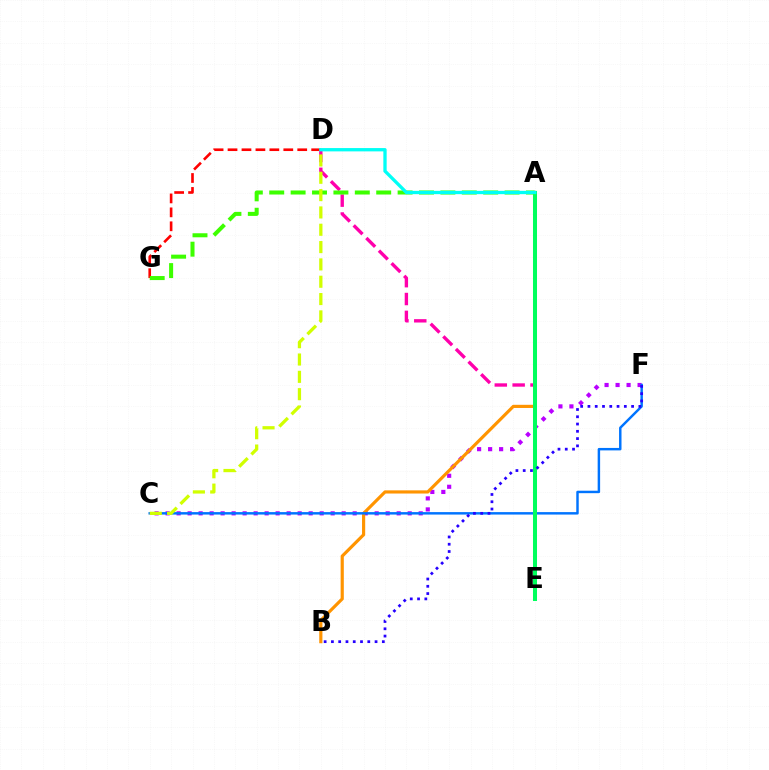{('D', 'E'): [{'color': '#ff00ac', 'line_style': 'dashed', 'thickness': 2.43}], ('C', 'F'): [{'color': '#b900ff', 'line_style': 'dotted', 'thickness': 2.99}, {'color': '#0074ff', 'line_style': 'solid', 'thickness': 1.77}], ('A', 'B'): [{'color': '#ff9400', 'line_style': 'solid', 'thickness': 2.28}], ('A', 'E'): [{'color': '#00ff5c', 'line_style': 'solid', 'thickness': 2.9}], ('D', 'G'): [{'color': '#ff0000', 'line_style': 'dashed', 'thickness': 1.89}], ('A', 'G'): [{'color': '#3dff00', 'line_style': 'dashed', 'thickness': 2.91}], ('A', 'D'): [{'color': '#00fff6', 'line_style': 'solid', 'thickness': 2.39}], ('B', 'F'): [{'color': '#2500ff', 'line_style': 'dotted', 'thickness': 1.98}], ('C', 'D'): [{'color': '#d1ff00', 'line_style': 'dashed', 'thickness': 2.35}]}